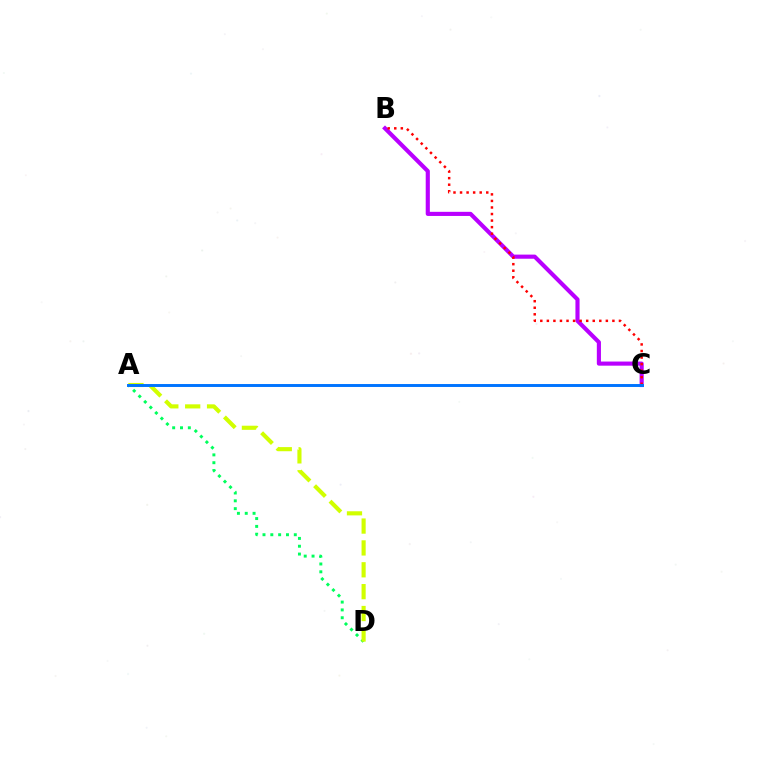{('B', 'C'): [{'color': '#b900ff', 'line_style': 'solid', 'thickness': 2.97}, {'color': '#ff0000', 'line_style': 'dotted', 'thickness': 1.78}], ('A', 'D'): [{'color': '#00ff5c', 'line_style': 'dotted', 'thickness': 2.13}, {'color': '#d1ff00', 'line_style': 'dashed', 'thickness': 2.97}], ('A', 'C'): [{'color': '#0074ff', 'line_style': 'solid', 'thickness': 2.11}]}